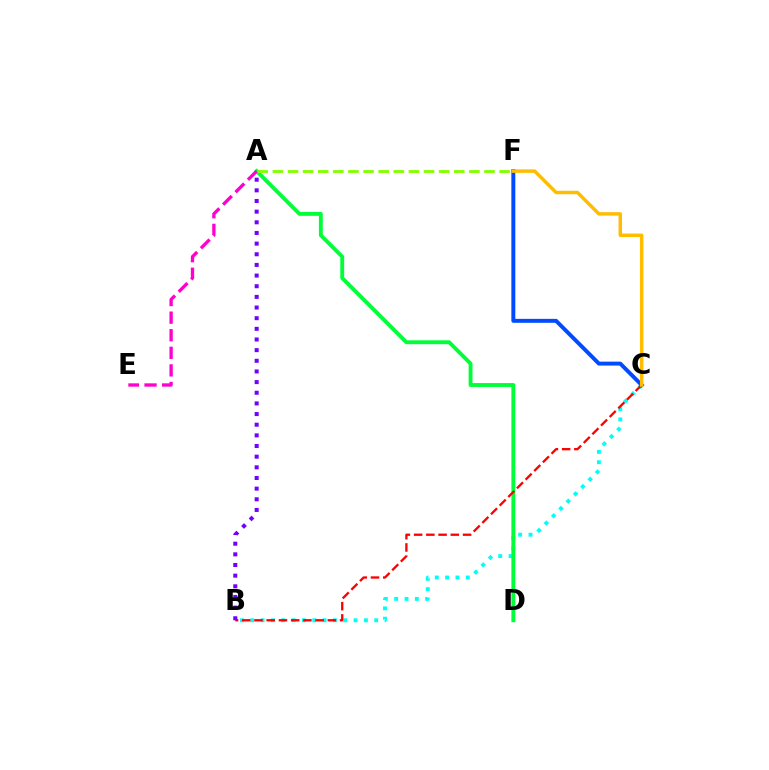{('B', 'C'): [{'color': '#00fff6', 'line_style': 'dotted', 'thickness': 2.81}, {'color': '#ff0000', 'line_style': 'dashed', 'thickness': 1.66}], ('C', 'F'): [{'color': '#004bff', 'line_style': 'solid', 'thickness': 2.84}, {'color': '#ffbd00', 'line_style': 'solid', 'thickness': 2.49}], ('A', 'D'): [{'color': '#00ff39', 'line_style': 'solid', 'thickness': 2.79}], ('A', 'E'): [{'color': '#ff00cf', 'line_style': 'dashed', 'thickness': 2.39}], ('A', 'F'): [{'color': '#84ff00', 'line_style': 'dashed', 'thickness': 2.05}], ('A', 'B'): [{'color': '#7200ff', 'line_style': 'dotted', 'thickness': 2.89}]}